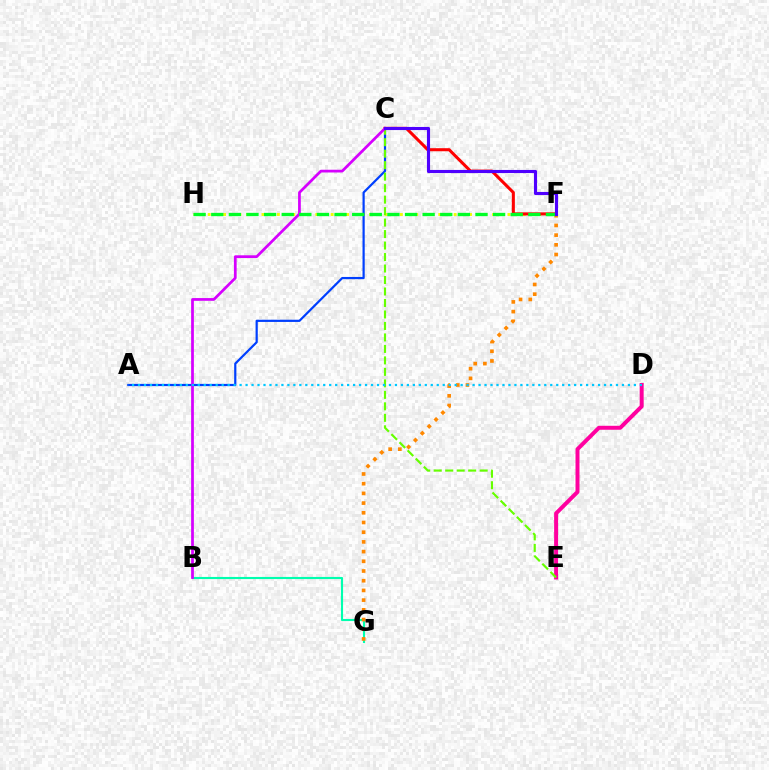{('D', 'E'): [{'color': '#ff00a0', 'line_style': 'solid', 'thickness': 2.86}], ('F', 'H'): [{'color': '#eeff00', 'line_style': 'dotted', 'thickness': 2.09}, {'color': '#00ff27', 'line_style': 'dashed', 'thickness': 2.39}], ('B', 'G'): [{'color': '#00ffaf', 'line_style': 'solid', 'thickness': 1.53}], ('C', 'F'): [{'color': '#ff0000', 'line_style': 'solid', 'thickness': 2.2}, {'color': '#4f00ff', 'line_style': 'solid', 'thickness': 2.24}], ('A', 'C'): [{'color': '#003fff', 'line_style': 'solid', 'thickness': 1.59}], ('C', 'E'): [{'color': '#66ff00', 'line_style': 'dashed', 'thickness': 1.56}], ('F', 'G'): [{'color': '#ff8800', 'line_style': 'dotted', 'thickness': 2.64}], ('B', 'C'): [{'color': '#d600ff', 'line_style': 'solid', 'thickness': 1.98}], ('A', 'D'): [{'color': '#00c7ff', 'line_style': 'dotted', 'thickness': 1.62}]}